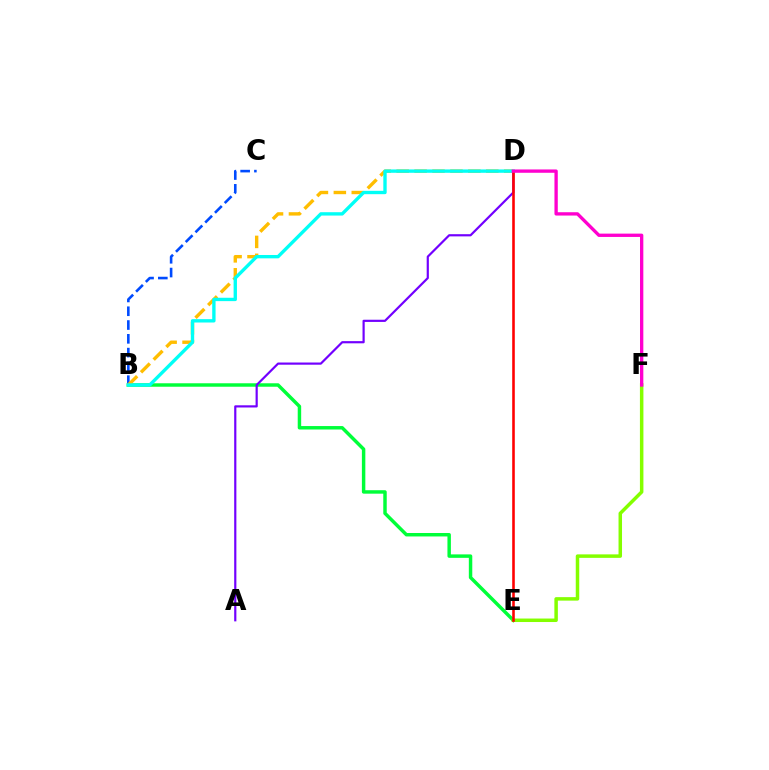{('B', 'E'): [{'color': '#00ff39', 'line_style': 'solid', 'thickness': 2.49}], ('B', 'C'): [{'color': '#004bff', 'line_style': 'dashed', 'thickness': 1.87}], ('A', 'D'): [{'color': '#7200ff', 'line_style': 'solid', 'thickness': 1.58}], ('E', 'F'): [{'color': '#84ff00', 'line_style': 'solid', 'thickness': 2.51}], ('B', 'D'): [{'color': '#ffbd00', 'line_style': 'dashed', 'thickness': 2.43}, {'color': '#00fff6', 'line_style': 'solid', 'thickness': 2.42}], ('D', 'E'): [{'color': '#ff0000', 'line_style': 'solid', 'thickness': 1.86}], ('D', 'F'): [{'color': '#ff00cf', 'line_style': 'solid', 'thickness': 2.39}]}